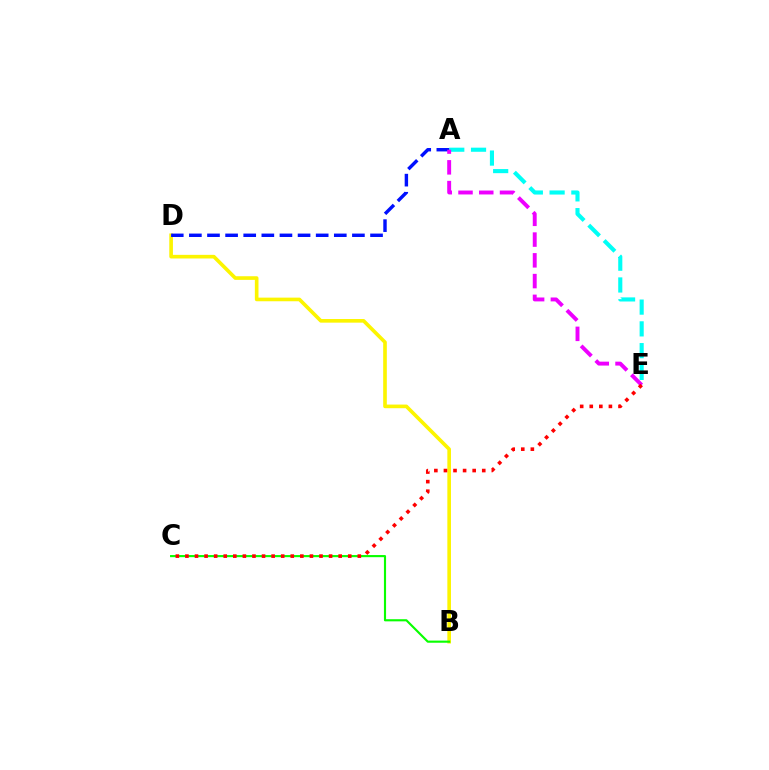{('B', 'D'): [{'color': '#fcf500', 'line_style': 'solid', 'thickness': 2.62}], ('A', 'E'): [{'color': '#00fff6', 'line_style': 'dashed', 'thickness': 2.96}, {'color': '#ee00ff', 'line_style': 'dashed', 'thickness': 2.82}], ('A', 'D'): [{'color': '#0010ff', 'line_style': 'dashed', 'thickness': 2.46}], ('B', 'C'): [{'color': '#08ff00', 'line_style': 'solid', 'thickness': 1.54}], ('C', 'E'): [{'color': '#ff0000', 'line_style': 'dotted', 'thickness': 2.6}]}